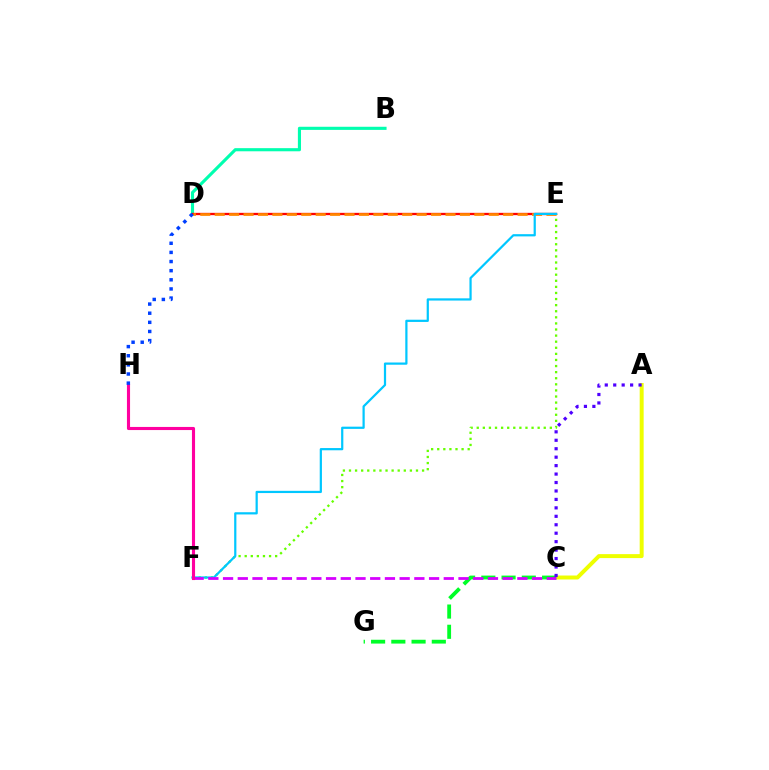{('E', 'F'): [{'color': '#66ff00', 'line_style': 'dotted', 'thickness': 1.65}, {'color': '#00c7ff', 'line_style': 'solid', 'thickness': 1.6}], ('B', 'D'): [{'color': '#00ffaf', 'line_style': 'solid', 'thickness': 2.25}], ('A', 'C'): [{'color': '#eeff00', 'line_style': 'solid', 'thickness': 2.85}, {'color': '#4f00ff', 'line_style': 'dotted', 'thickness': 2.3}], ('D', 'E'): [{'color': '#ff0000', 'line_style': 'solid', 'thickness': 1.67}, {'color': '#ff8800', 'line_style': 'dashed', 'thickness': 1.96}], ('C', 'G'): [{'color': '#00ff27', 'line_style': 'dashed', 'thickness': 2.75}], ('C', 'F'): [{'color': '#d600ff', 'line_style': 'dashed', 'thickness': 2.0}], ('F', 'H'): [{'color': '#ff00a0', 'line_style': 'solid', 'thickness': 2.24}], ('D', 'H'): [{'color': '#003fff', 'line_style': 'dotted', 'thickness': 2.48}]}